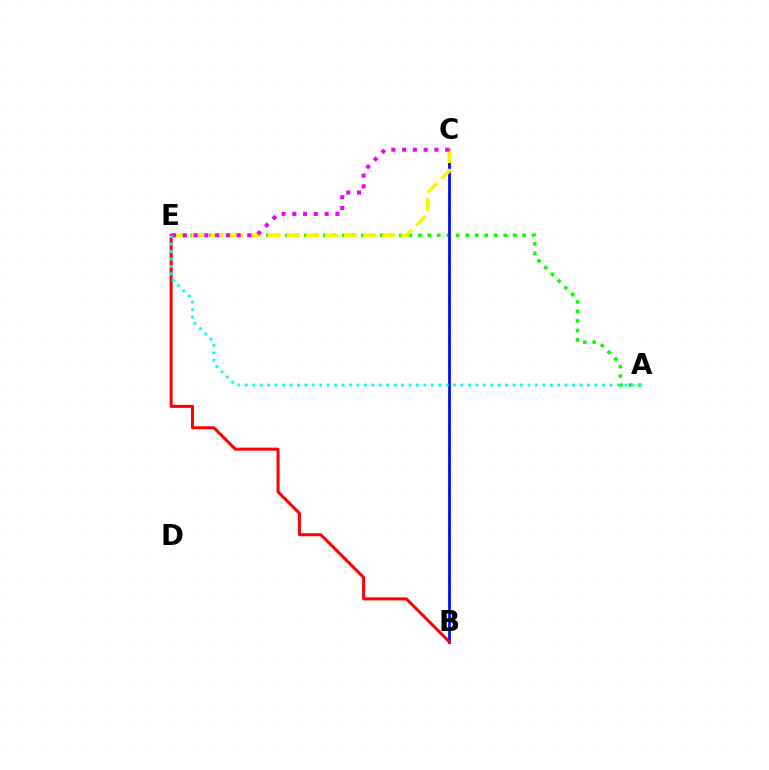{('A', 'E'): [{'color': '#08ff00', 'line_style': 'dotted', 'thickness': 2.58}, {'color': '#00fff6', 'line_style': 'dotted', 'thickness': 2.02}], ('B', 'C'): [{'color': '#0010ff', 'line_style': 'solid', 'thickness': 2.02}], ('B', 'E'): [{'color': '#ff0000', 'line_style': 'solid', 'thickness': 2.17}], ('C', 'E'): [{'color': '#fcf500', 'line_style': 'dashed', 'thickness': 2.59}, {'color': '#ee00ff', 'line_style': 'dotted', 'thickness': 2.92}]}